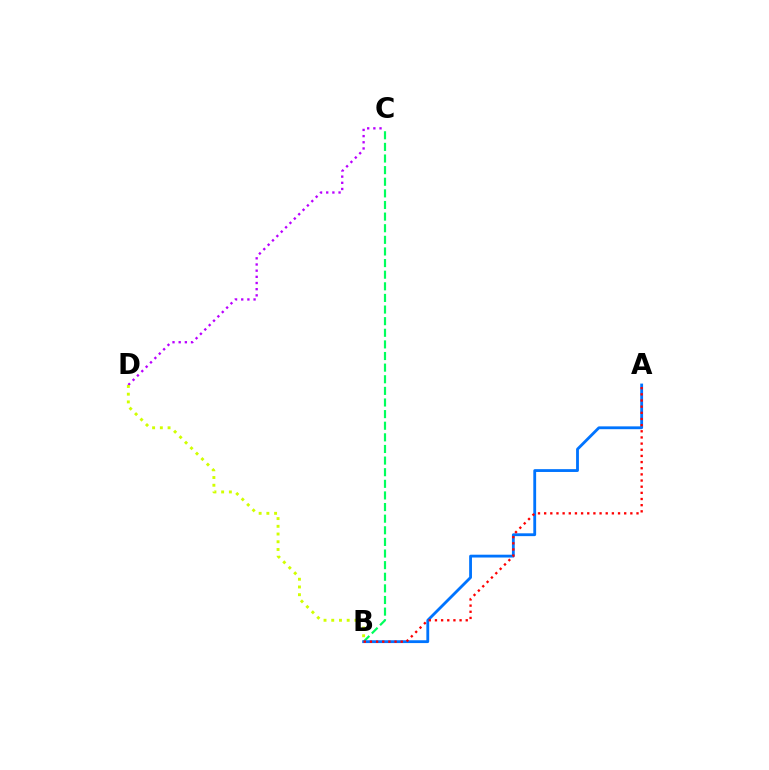{('B', 'C'): [{'color': '#00ff5c', 'line_style': 'dashed', 'thickness': 1.58}], ('A', 'B'): [{'color': '#0074ff', 'line_style': 'solid', 'thickness': 2.03}, {'color': '#ff0000', 'line_style': 'dotted', 'thickness': 1.67}], ('C', 'D'): [{'color': '#b900ff', 'line_style': 'dotted', 'thickness': 1.68}], ('B', 'D'): [{'color': '#d1ff00', 'line_style': 'dotted', 'thickness': 2.1}]}